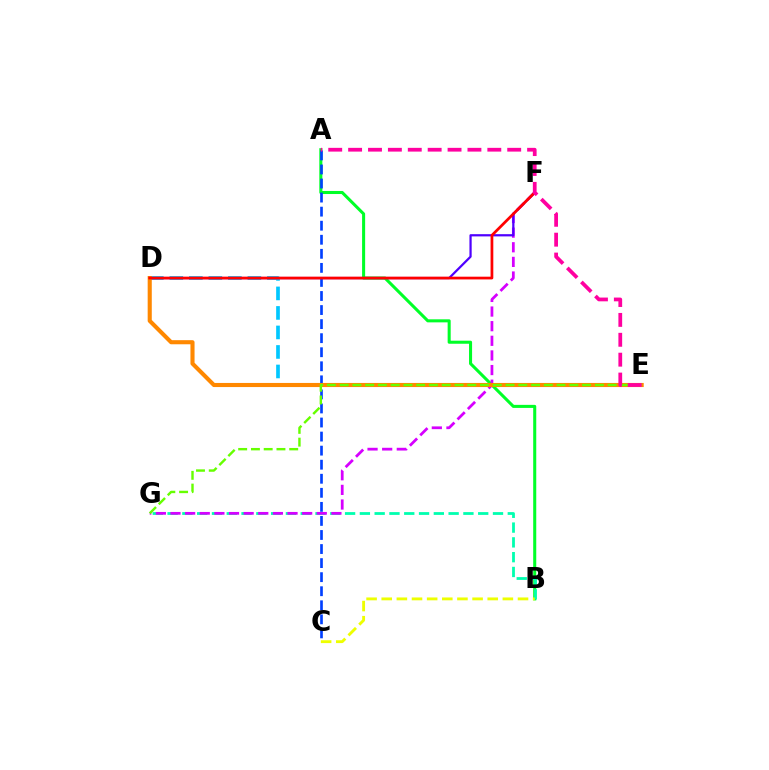{('A', 'B'): [{'color': '#00ff27', 'line_style': 'solid', 'thickness': 2.2}], ('B', 'G'): [{'color': '#00ffaf', 'line_style': 'dashed', 'thickness': 2.01}], ('B', 'C'): [{'color': '#eeff00', 'line_style': 'dashed', 'thickness': 2.06}], ('F', 'G'): [{'color': '#d600ff', 'line_style': 'dashed', 'thickness': 1.99}], ('A', 'C'): [{'color': '#003fff', 'line_style': 'dashed', 'thickness': 1.91}], ('D', 'E'): [{'color': '#00c7ff', 'line_style': 'dashed', 'thickness': 2.65}, {'color': '#ff8800', 'line_style': 'solid', 'thickness': 2.96}], ('D', 'F'): [{'color': '#4f00ff', 'line_style': 'solid', 'thickness': 1.61}, {'color': '#ff0000', 'line_style': 'solid', 'thickness': 1.97}], ('E', 'G'): [{'color': '#66ff00', 'line_style': 'dashed', 'thickness': 1.73}], ('A', 'E'): [{'color': '#ff00a0', 'line_style': 'dashed', 'thickness': 2.7}]}